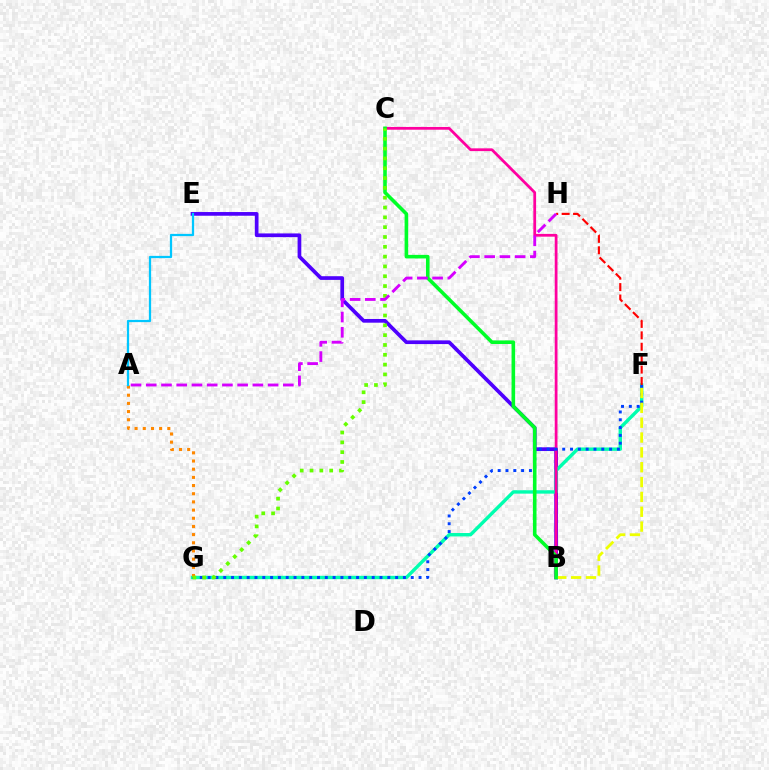{('B', 'E'): [{'color': '#4f00ff', 'line_style': 'solid', 'thickness': 2.67}], ('F', 'G'): [{'color': '#00ffaf', 'line_style': 'solid', 'thickness': 2.45}, {'color': '#003fff', 'line_style': 'dotted', 'thickness': 2.12}], ('B', 'C'): [{'color': '#ff00a0', 'line_style': 'solid', 'thickness': 1.99}, {'color': '#00ff27', 'line_style': 'solid', 'thickness': 2.58}], ('B', 'F'): [{'color': '#eeff00', 'line_style': 'dashed', 'thickness': 2.02}], ('F', 'H'): [{'color': '#ff0000', 'line_style': 'dashed', 'thickness': 1.55}], ('A', 'G'): [{'color': '#ff8800', 'line_style': 'dotted', 'thickness': 2.22}], ('C', 'G'): [{'color': '#66ff00', 'line_style': 'dotted', 'thickness': 2.67}], ('A', 'H'): [{'color': '#d600ff', 'line_style': 'dashed', 'thickness': 2.07}], ('A', 'E'): [{'color': '#00c7ff', 'line_style': 'solid', 'thickness': 1.62}]}